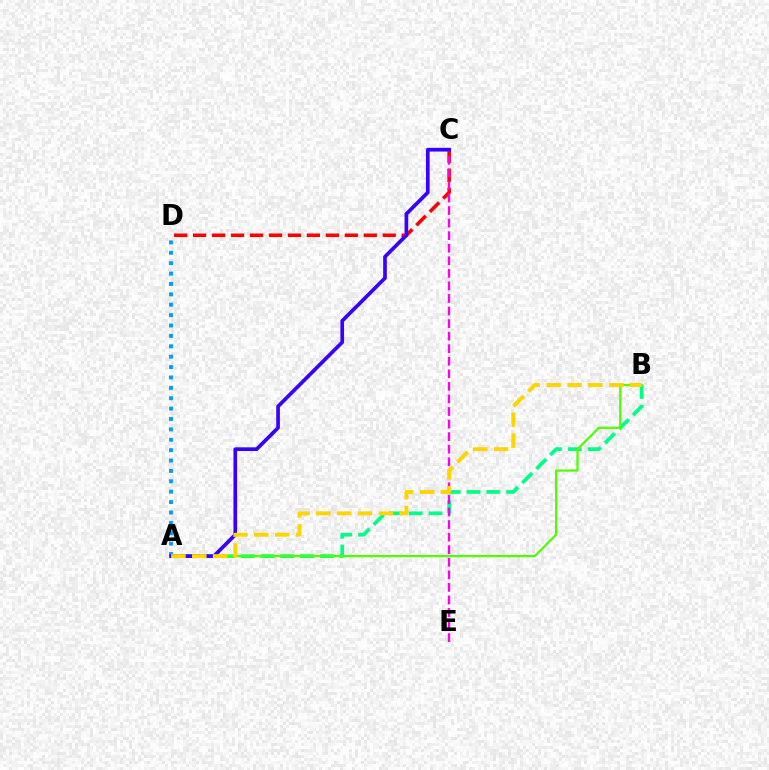{('A', 'B'): [{'color': '#00ff86', 'line_style': 'dashed', 'thickness': 2.69}, {'color': '#4fff00', 'line_style': 'solid', 'thickness': 1.6}, {'color': '#ffd500', 'line_style': 'dashed', 'thickness': 2.83}], ('C', 'D'): [{'color': '#ff0000', 'line_style': 'dashed', 'thickness': 2.58}], ('C', 'E'): [{'color': '#ff00ed', 'line_style': 'dashed', 'thickness': 1.71}], ('A', 'D'): [{'color': '#009eff', 'line_style': 'dotted', 'thickness': 2.82}], ('A', 'C'): [{'color': '#3700ff', 'line_style': 'solid', 'thickness': 2.65}]}